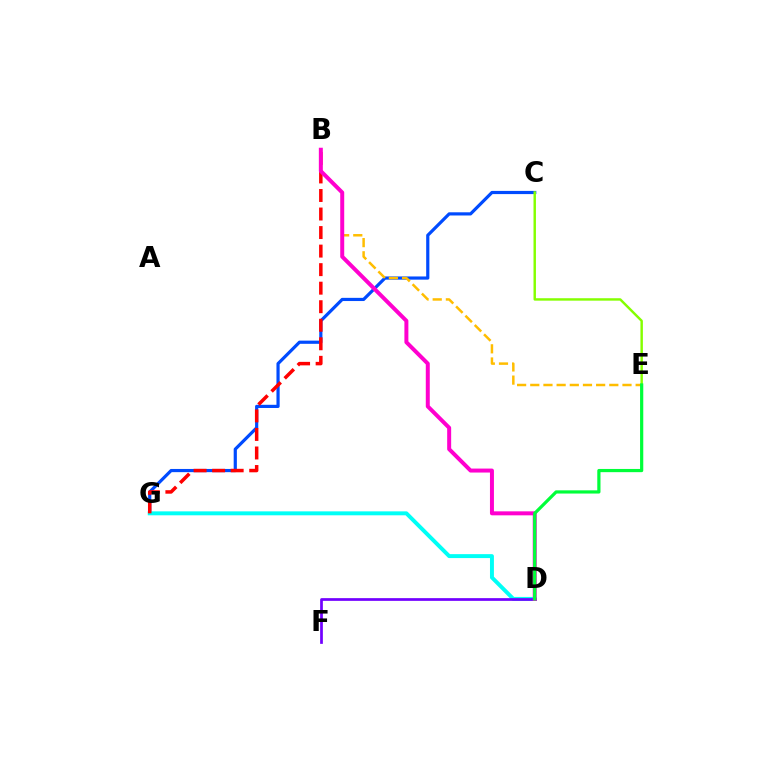{('C', 'G'): [{'color': '#004bff', 'line_style': 'solid', 'thickness': 2.29}], ('D', 'G'): [{'color': '#00fff6', 'line_style': 'solid', 'thickness': 2.84}], ('D', 'F'): [{'color': '#7200ff', 'line_style': 'solid', 'thickness': 1.96}], ('B', 'G'): [{'color': '#ff0000', 'line_style': 'dashed', 'thickness': 2.52}], ('B', 'E'): [{'color': '#ffbd00', 'line_style': 'dashed', 'thickness': 1.79}], ('C', 'E'): [{'color': '#84ff00', 'line_style': 'solid', 'thickness': 1.76}], ('B', 'D'): [{'color': '#ff00cf', 'line_style': 'solid', 'thickness': 2.86}], ('D', 'E'): [{'color': '#00ff39', 'line_style': 'solid', 'thickness': 2.31}]}